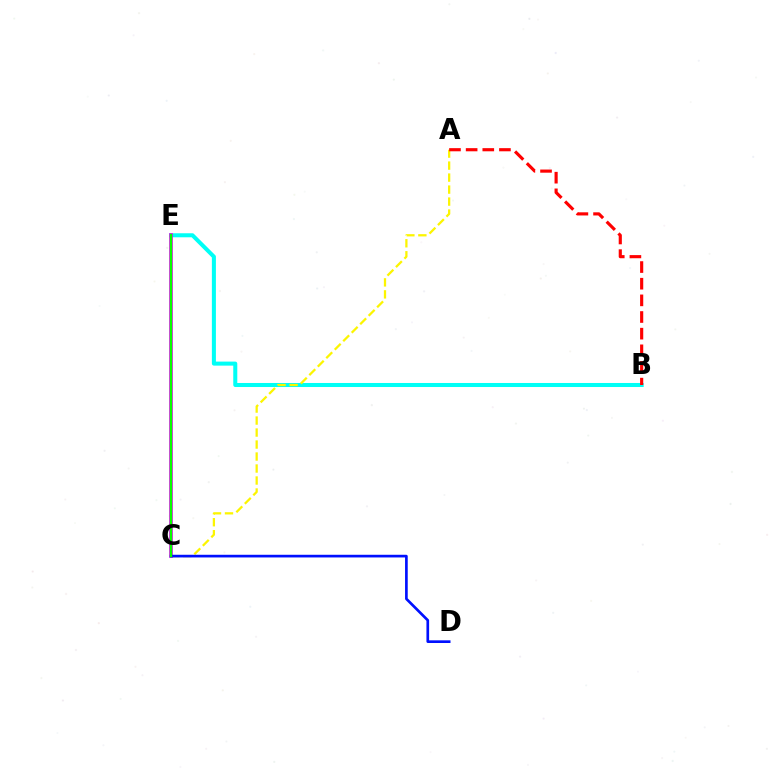{('B', 'E'): [{'color': '#00fff6', 'line_style': 'solid', 'thickness': 2.9}], ('A', 'C'): [{'color': '#fcf500', 'line_style': 'dashed', 'thickness': 1.63}], ('C', 'E'): [{'color': '#ee00ff', 'line_style': 'solid', 'thickness': 2.66}, {'color': '#08ff00', 'line_style': 'solid', 'thickness': 1.73}], ('C', 'D'): [{'color': '#0010ff', 'line_style': 'solid', 'thickness': 1.93}], ('A', 'B'): [{'color': '#ff0000', 'line_style': 'dashed', 'thickness': 2.26}]}